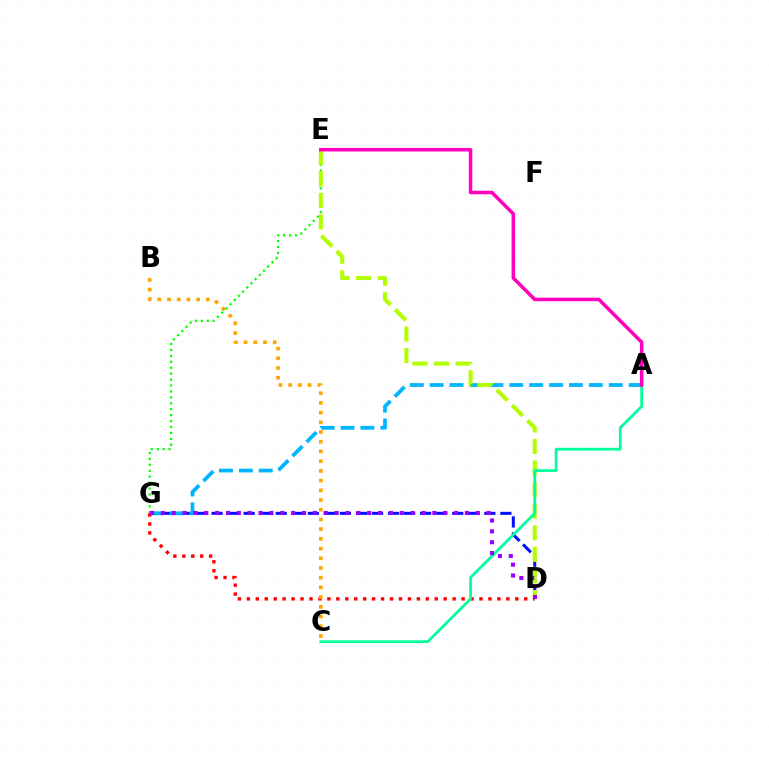{('D', 'G'): [{'color': '#0010ff', 'line_style': 'dashed', 'thickness': 2.18}, {'color': '#ff0000', 'line_style': 'dotted', 'thickness': 2.43}, {'color': '#9b00ff', 'line_style': 'dotted', 'thickness': 2.95}], ('A', 'G'): [{'color': '#00b5ff', 'line_style': 'dashed', 'thickness': 2.7}], ('E', 'G'): [{'color': '#08ff00', 'line_style': 'dotted', 'thickness': 1.61}], ('D', 'E'): [{'color': '#b3ff00', 'line_style': 'dashed', 'thickness': 2.93}], ('A', 'C'): [{'color': '#00ff9d', 'line_style': 'solid', 'thickness': 1.99}], ('A', 'E'): [{'color': '#ff00bd', 'line_style': 'solid', 'thickness': 2.53}], ('B', 'C'): [{'color': '#ffa500', 'line_style': 'dotted', 'thickness': 2.64}]}